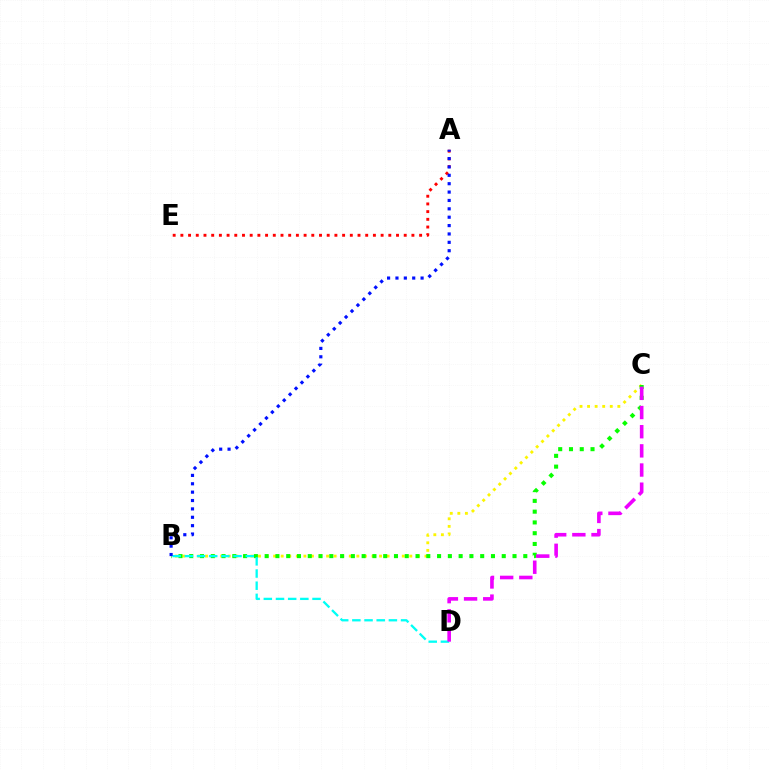{('B', 'C'): [{'color': '#fcf500', 'line_style': 'dotted', 'thickness': 2.06}, {'color': '#08ff00', 'line_style': 'dotted', 'thickness': 2.93}], ('B', 'D'): [{'color': '#00fff6', 'line_style': 'dashed', 'thickness': 1.65}], ('A', 'E'): [{'color': '#ff0000', 'line_style': 'dotted', 'thickness': 2.09}], ('C', 'D'): [{'color': '#ee00ff', 'line_style': 'dashed', 'thickness': 2.6}], ('A', 'B'): [{'color': '#0010ff', 'line_style': 'dotted', 'thickness': 2.28}]}